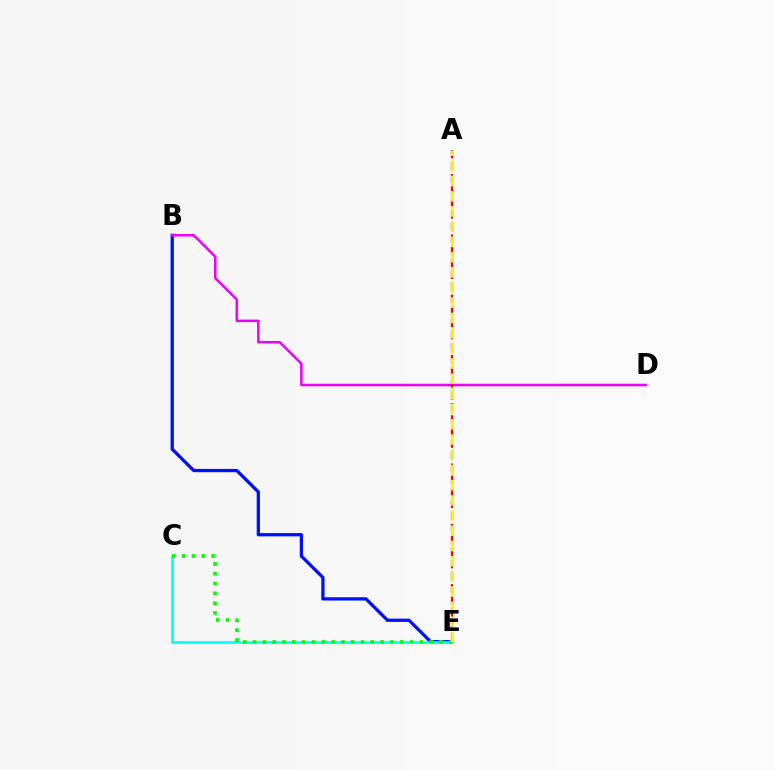{('B', 'E'): [{'color': '#0010ff', 'line_style': 'solid', 'thickness': 2.36}], ('C', 'E'): [{'color': '#00fff6', 'line_style': 'solid', 'thickness': 1.92}, {'color': '#08ff00', 'line_style': 'dotted', 'thickness': 2.67}], ('B', 'D'): [{'color': '#ee00ff', 'line_style': 'solid', 'thickness': 1.83}], ('A', 'E'): [{'color': '#ff0000', 'line_style': 'dashed', 'thickness': 1.64}, {'color': '#fcf500', 'line_style': 'dashed', 'thickness': 2.07}]}